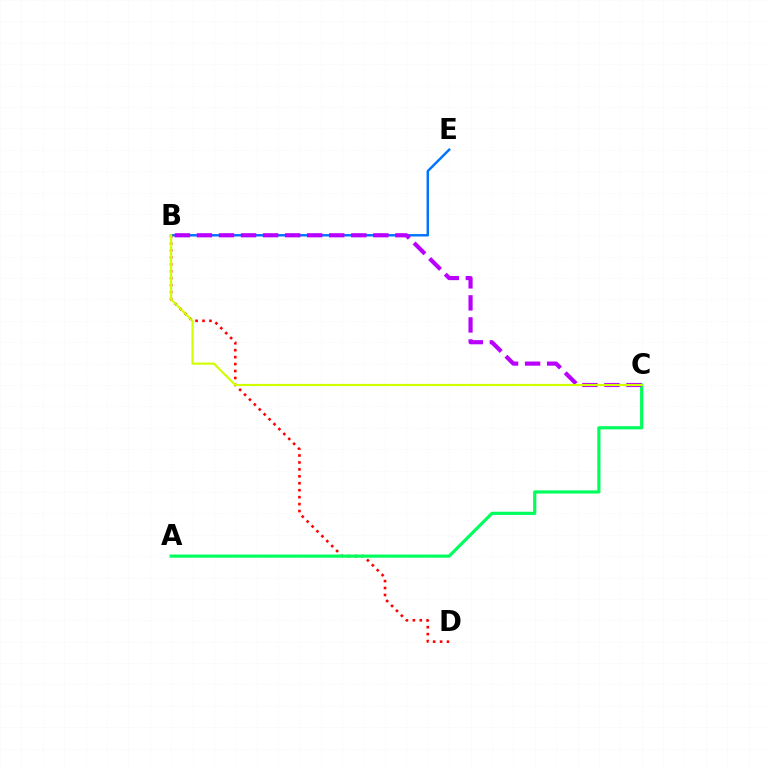{('B', 'D'): [{'color': '#ff0000', 'line_style': 'dotted', 'thickness': 1.89}], ('B', 'E'): [{'color': '#0074ff', 'line_style': 'solid', 'thickness': 1.77}], ('A', 'C'): [{'color': '#00ff5c', 'line_style': 'solid', 'thickness': 2.29}], ('B', 'C'): [{'color': '#b900ff', 'line_style': 'dashed', 'thickness': 3.0}, {'color': '#d1ff00', 'line_style': 'solid', 'thickness': 1.56}]}